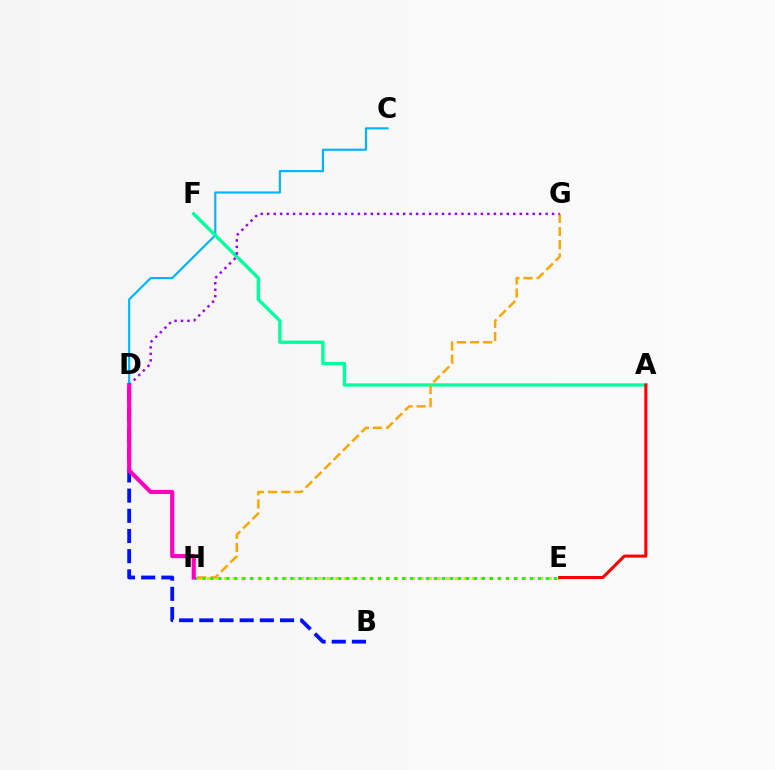{('C', 'D'): [{'color': '#00b5ff', 'line_style': 'solid', 'thickness': 1.55}], ('E', 'H'): [{'color': '#b3ff00', 'line_style': 'dotted', 'thickness': 2.32}, {'color': '#08ff00', 'line_style': 'dotted', 'thickness': 2.17}], ('A', 'F'): [{'color': '#00ff9d', 'line_style': 'solid', 'thickness': 2.4}], ('G', 'H'): [{'color': '#ffa500', 'line_style': 'dashed', 'thickness': 1.78}], ('A', 'E'): [{'color': '#ff0000', 'line_style': 'solid', 'thickness': 2.18}], ('B', 'D'): [{'color': '#0010ff', 'line_style': 'dashed', 'thickness': 2.74}], ('D', 'G'): [{'color': '#9b00ff', 'line_style': 'dotted', 'thickness': 1.76}], ('D', 'H'): [{'color': '#ff00bd', 'line_style': 'solid', 'thickness': 2.98}]}